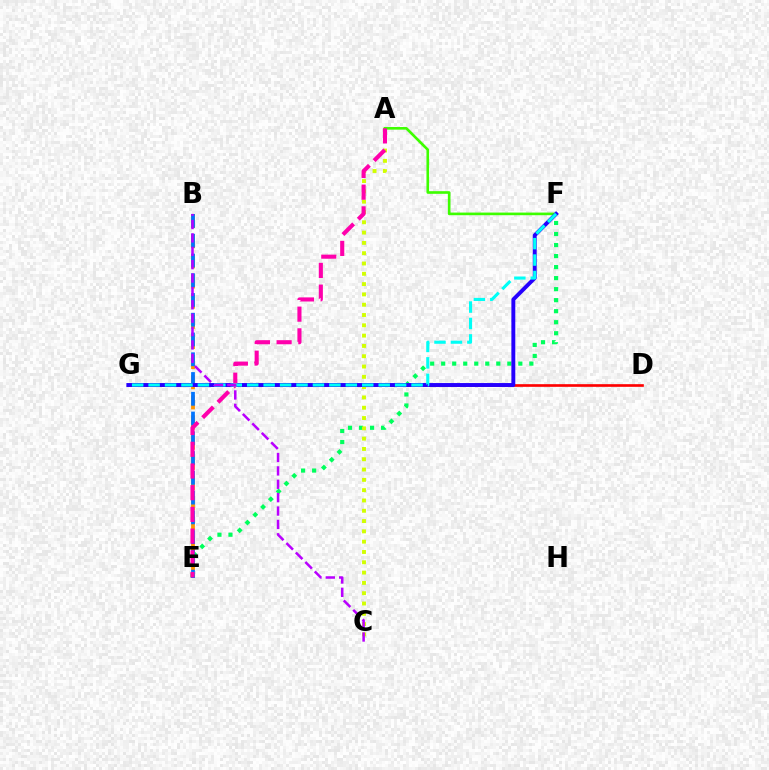{('B', 'E'): [{'color': '#ff9400', 'line_style': 'dashed', 'thickness': 2.74}, {'color': '#0074ff', 'line_style': 'dashed', 'thickness': 2.68}], ('E', 'F'): [{'color': '#00ff5c', 'line_style': 'dotted', 'thickness': 2.99}], ('D', 'G'): [{'color': '#ff0000', 'line_style': 'solid', 'thickness': 1.91}], ('A', 'C'): [{'color': '#d1ff00', 'line_style': 'dotted', 'thickness': 2.8}], ('A', 'F'): [{'color': '#3dff00', 'line_style': 'solid', 'thickness': 1.9}], ('F', 'G'): [{'color': '#2500ff', 'line_style': 'solid', 'thickness': 2.81}, {'color': '#00fff6', 'line_style': 'dashed', 'thickness': 2.23}], ('A', 'E'): [{'color': '#ff00ac', 'line_style': 'dashed', 'thickness': 2.95}], ('B', 'C'): [{'color': '#b900ff', 'line_style': 'dashed', 'thickness': 1.82}]}